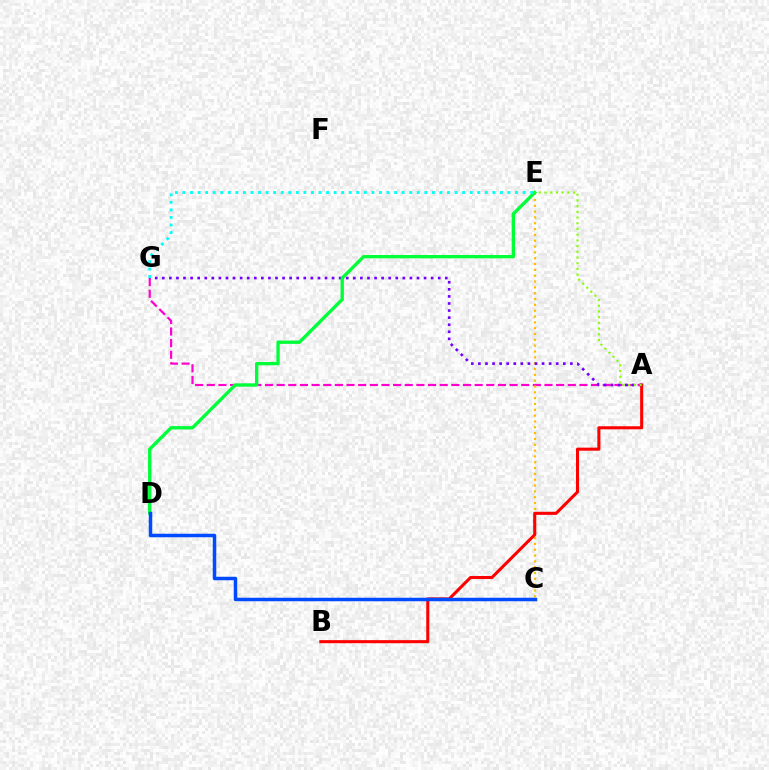{('A', 'G'): [{'color': '#ff00cf', 'line_style': 'dashed', 'thickness': 1.58}, {'color': '#7200ff', 'line_style': 'dotted', 'thickness': 1.92}], ('C', 'E'): [{'color': '#ffbd00', 'line_style': 'dotted', 'thickness': 1.58}], ('A', 'B'): [{'color': '#ff0000', 'line_style': 'solid', 'thickness': 2.2}], ('D', 'E'): [{'color': '#00ff39', 'line_style': 'solid', 'thickness': 2.41}], ('E', 'G'): [{'color': '#00fff6', 'line_style': 'dotted', 'thickness': 2.05}], ('C', 'D'): [{'color': '#004bff', 'line_style': 'solid', 'thickness': 2.51}], ('A', 'E'): [{'color': '#84ff00', 'line_style': 'dotted', 'thickness': 1.55}]}